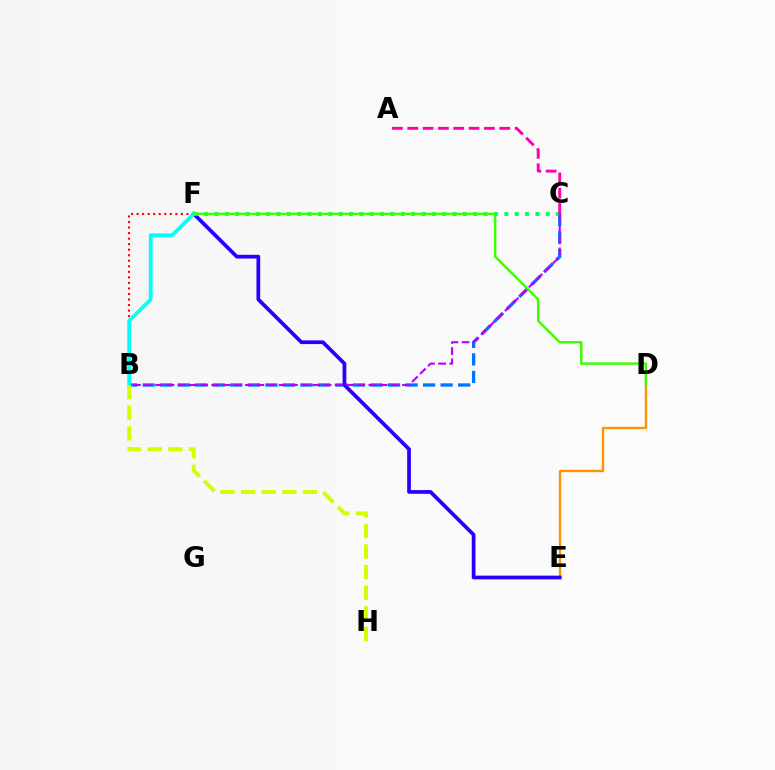{('B', 'C'): [{'color': '#0074ff', 'line_style': 'dashed', 'thickness': 2.38}, {'color': '#b900ff', 'line_style': 'dashed', 'thickness': 1.52}], ('D', 'E'): [{'color': '#ff9400', 'line_style': 'solid', 'thickness': 1.7}], ('E', 'F'): [{'color': '#2500ff', 'line_style': 'solid', 'thickness': 2.68}], ('B', 'F'): [{'color': '#ff0000', 'line_style': 'dotted', 'thickness': 1.5}, {'color': '#00fff6', 'line_style': 'solid', 'thickness': 2.71}], ('C', 'F'): [{'color': '#00ff5c', 'line_style': 'dotted', 'thickness': 2.81}], ('A', 'C'): [{'color': '#ff00ac', 'line_style': 'dashed', 'thickness': 2.08}], ('D', 'F'): [{'color': '#3dff00', 'line_style': 'solid', 'thickness': 1.76}], ('B', 'H'): [{'color': '#d1ff00', 'line_style': 'dashed', 'thickness': 2.8}]}